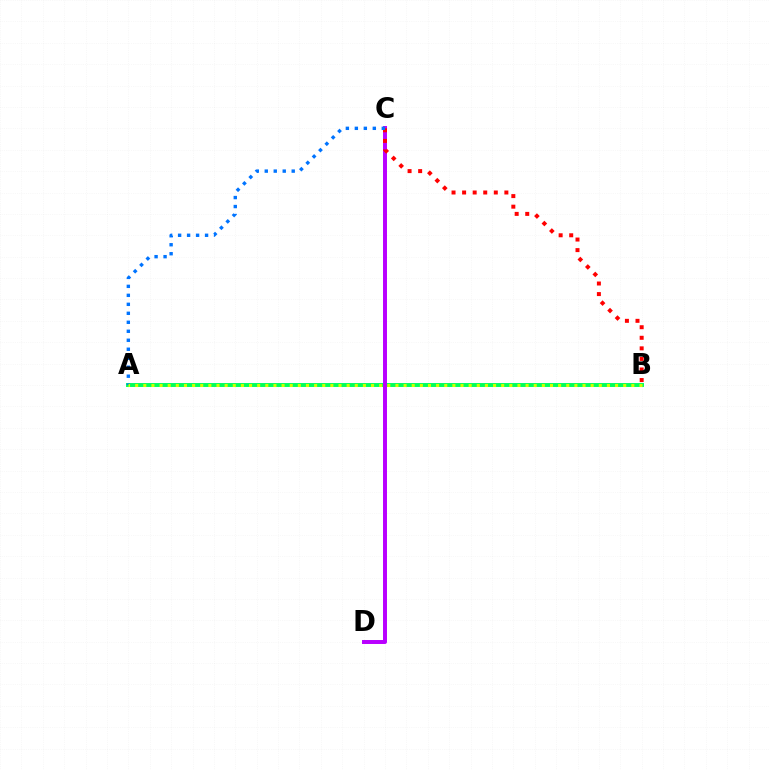{('A', 'B'): [{'color': '#00ff5c', 'line_style': 'solid', 'thickness': 2.83}, {'color': '#d1ff00', 'line_style': 'dotted', 'thickness': 2.21}], ('C', 'D'): [{'color': '#b900ff', 'line_style': 'solid', 'thickness': 2.86}], ('B', 'C'): [{'color': '#ff0000', 'line_style': 'dotted', 'thickness': 2.87}], ('A', 'C'): [{'color': '#0074ff', 'line_style': 'dotted', 'thickness': 2.44}]}